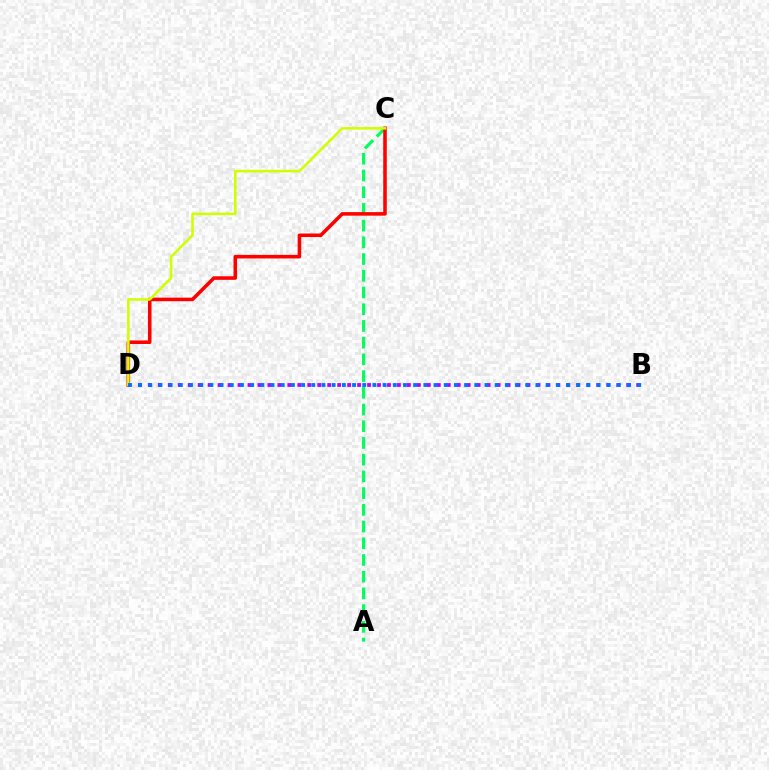{('A', 'C'): [{'color': '#00ff5c', 'line_style': 'dashed', 'thickness': 2.27}], ('B', 'D'): [{'color': '#b900ff', 'line_style': 'dotted', 'thickness': 2.71}, {'color': '#0074ff', 'line_style': 'dotted', 'thickness': 2.77}], ('C', 'D'): [{'color': '#ff0000', 'line_style': 'solid', 'thickness': 2.56}, {'color': '#d1ff00', 'line_style': 'solid', 'thickness': 1.85}]}